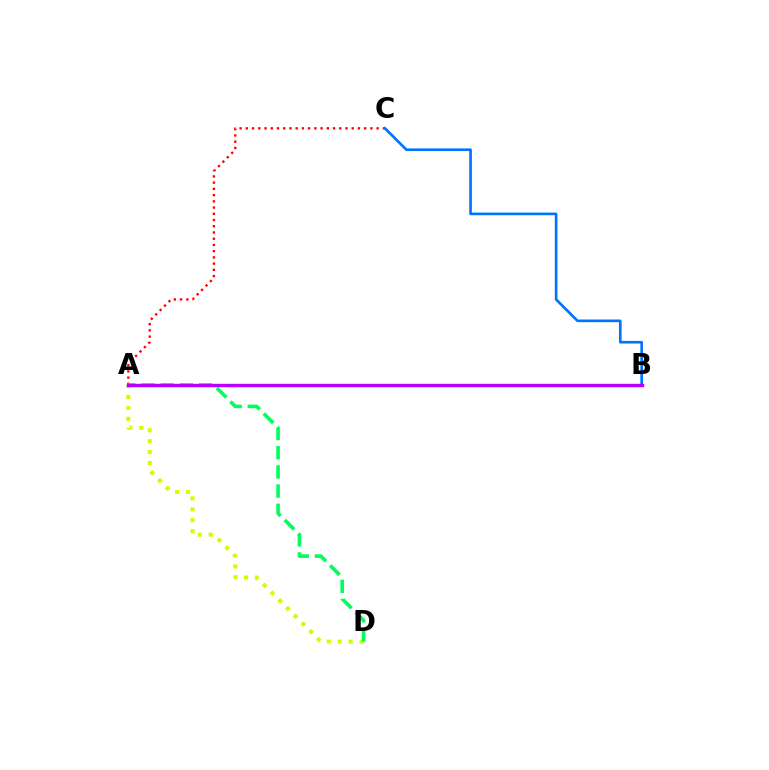{('A', 'C'): [{'color': '#ff0000', 'line_style': 'dotted', 'thickness': 1.69}], ('A', 'D'): [{'color': '#d1ff00', 'line_style': 'dotted', 'thickness': 2.97}, {'color': '#00ff5c', 'line_style': 'dashed', 'thickness': 2.61}], ('B', 'C'): [{'color': '#0074ff', 'line_style': 'solid', 'thickness': 1.91}], ('A', 'B'): [{'color': '#b900ff', 'line_style': 'solid', 'thickness': 2.45}]}